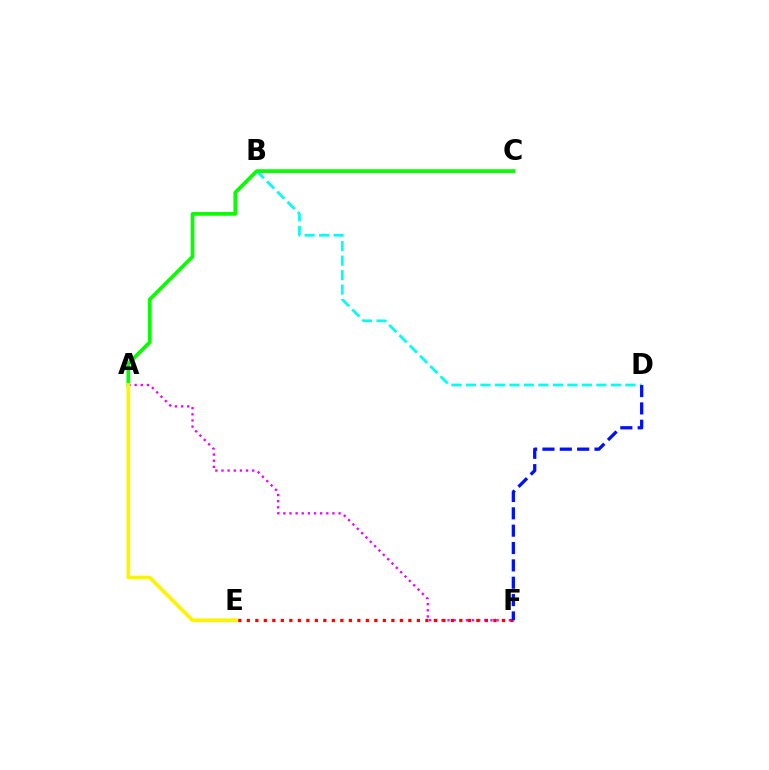{('B', 'D'): [{'color': '#00fff6', 'line_style': 'dashed', 'thickness': 1.97}], ('A', 'C'): [{'color': '#08ff00', 'line_style': 'solid', 'thickness': 2.68}], ('A', 'F'): [{'color': '#ee00ff', 'line_style': 'dotted', 'thickness': 1.67}], ('A', 'E'): [{'color': '#fcf500', 'line_style': 'solid', 'thickness': 2.68}], ('E', 'F'): [{'color': '#ff0000', 'line_style': 'dotted', 'thickness': 2.31}], ('D', 'F'): [{'color': '#0010ff', 'line_style': 'dashed', 'thickness': 2.36}]}